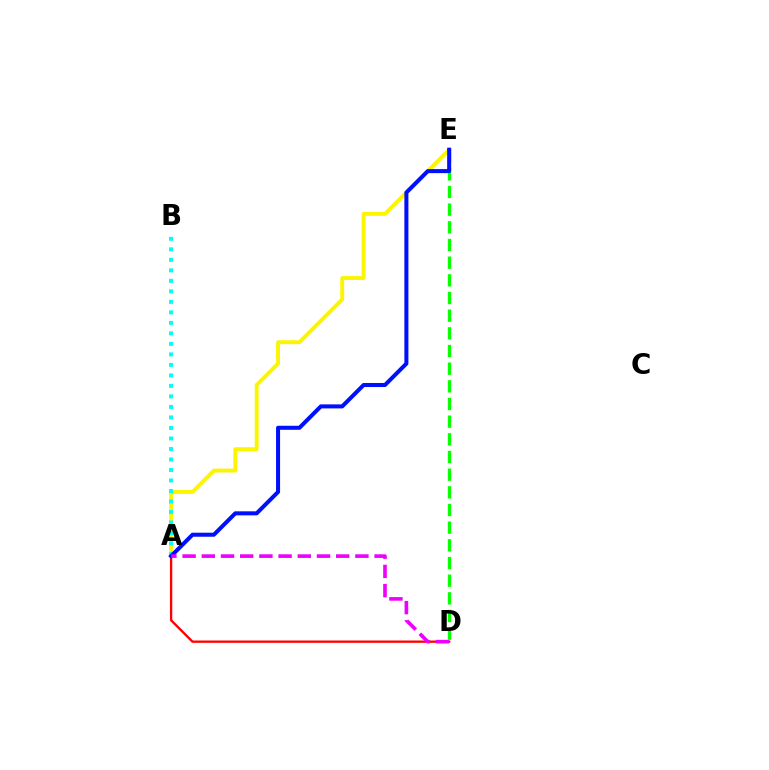{('A', 'E'): [{'color': '#fcf500', 'line_style': 'solid', 'thickness': 2.8}, {'color': '#0010ff', 'line_style': 'solid', 'thickness': 2.9}], ('A', 'D'): [{'color': '#ff0000', 'line_style': 'solid', 'thickness': 1.67}, {'color': '#ee00ff', 'line_style': 'dashed', 'thickness': 2.61}], ('D', 'E'): [{'color': '#08ff00', 'line_style': 'dashed', 'thickness': 2.4}], ('A', 'B'): [{'color': '#00fff6', 'line_style': 'dotted', 'thickness': 2.85}]}